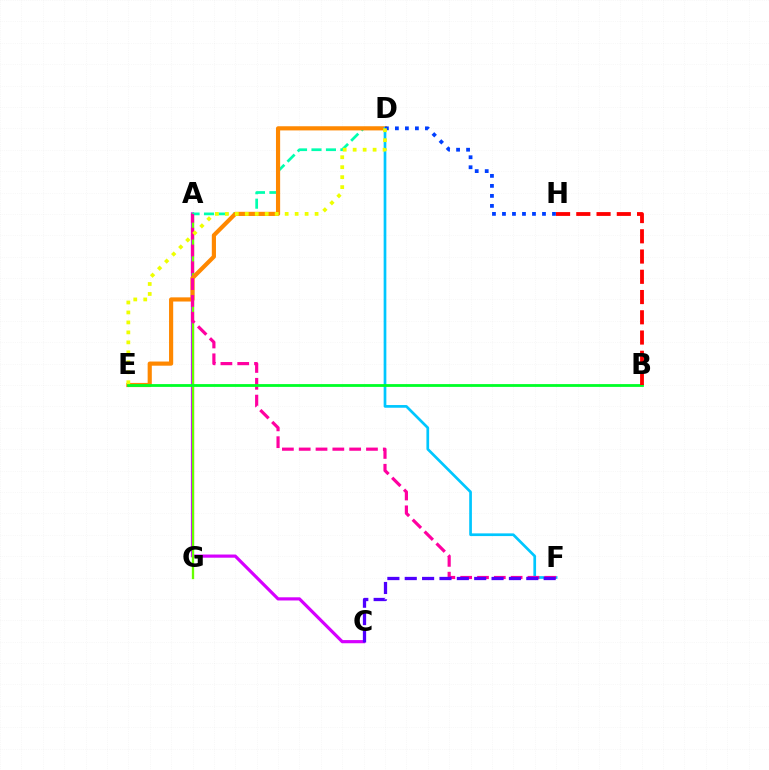{('A', 'C'): [{'color': '#d600ff', 'line_style': 'solid', 'thickness': 2.29}], ('A', 'G'): [{'color': '#66ff00', 'line_style': 'solid', 'thickness': 1.67}], ('A', 'D'): [{'color': '#00ffaf', 'line_style': 'dashed', 'thickness': 1.96}], ('D', 'E'): [{'color': '#ff8800', 'line_style': 'solid', 'thickness': 3.0}, {'color': '#eeff00', 'line_style': 'dotted', 'thickness': 2.71}], ('D', 'F'): [{'color': '#00c7ff', 'line_style': 'solid', 'thickness': 1.94}], ('A', 'F'): [{'color': '#ff00a0', 'line_style': 'dashed', 'thickness': 2.28}], ('D', 'H'): [{'color': '#003fff', 'line_style': 'dotted', 'thickness': 2.72}], ('B', 'E'): [{'color': '#00ff27', 'line_style': 'solid', 'thickness': 2.01}], ('C', 'F'): [{'color': '#4f00ff', 'line_style': 'dashed', 'thickness': 2.36}], ('B', 'H'): [{'color': '#ff0000', 'line_style': 'dashed', 'thickness': 2.75}]}